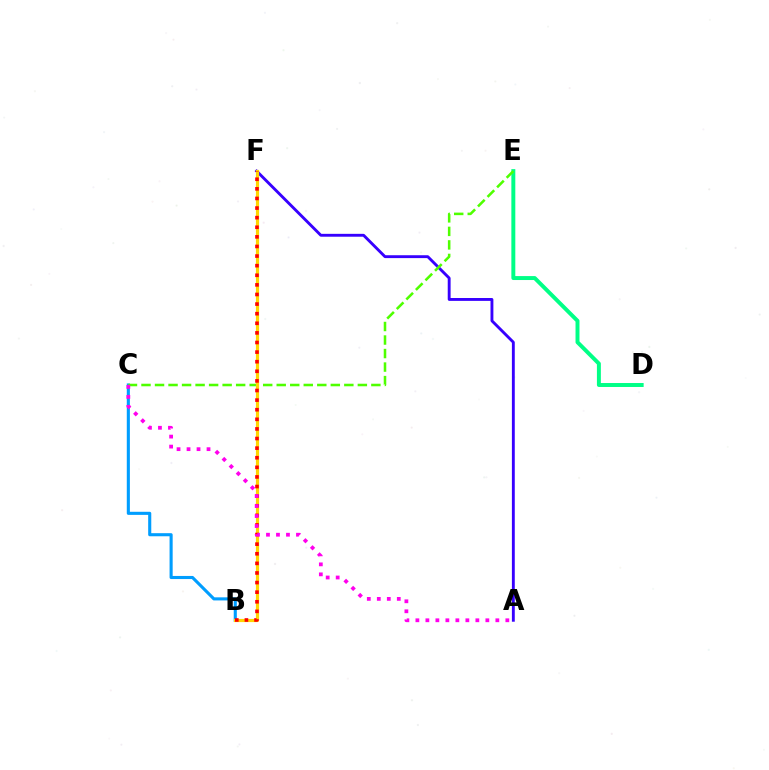{('B', 'C'): [{'color': '#009eff', 'line_style': 'solid', 'thickness': 2.23}], ('D', 'E'): [{'color': '#00ff86', 'line_style': 'solid', 'thickness': 2.84}], ('A', 'F'): [{'color': '#3700ff', 'line_style': 'solid', 'thickness': 2.07}], ('C', 'E'): [{'color': '#4fff00', 'line_style': 'dashed', 'thickness': 1.84}], ('B', 'F'): [{'color': '#ffd500', 'line_style': 'solid', 'thickness': 2.3}, {'color': '#ff0000', 'line_style': 'dotted', 'thickness': 2.61}], ('A', 'C'): [{'color': '#ff00ed', 'line_style': 'dotted', 'thickness': 2.72}]}